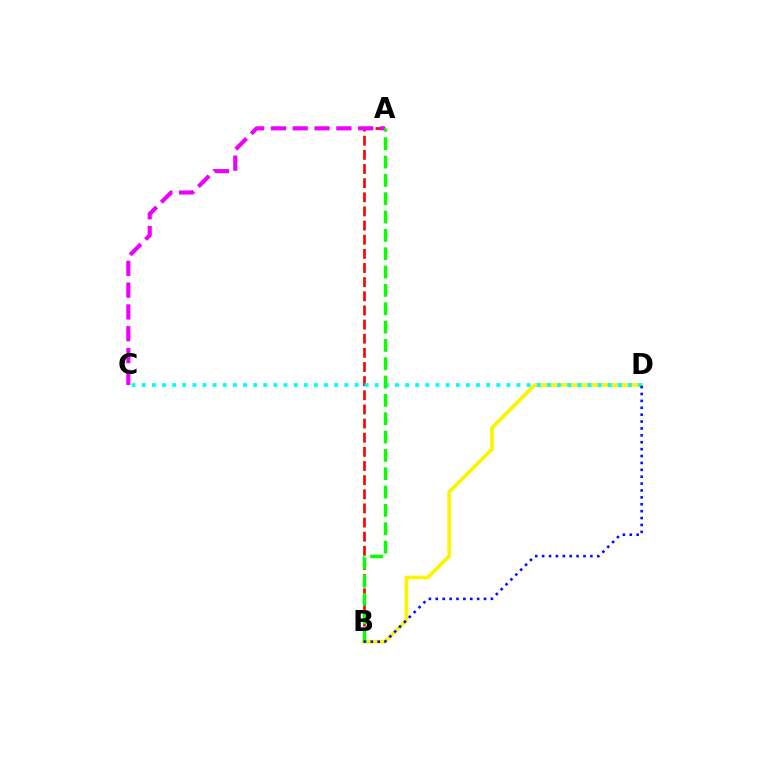{('A', 'B'): [{'color': '#ff0000', 'line_style': 'dashed', 'thickness': 1.92}, {'color': '#08ff00', 'line_style': 'dashed', 'thickness': 2.49}], ('B', 'D'): [{'color': '#fcf500', 'line_style': 'solid', 'thickness': 2.67}, {'color': '#0010ff', 'line_style': 'dotted', 'thickness': 1.87}], ('A', 'C'): [{'color': '#ee00ff', 'line_style': 'dashed', 'thickness': 2.96}], ('C', 'D'): [{'color': '#00fff6', 'line_style': 'dotted', 'thickness': 2.75}]}